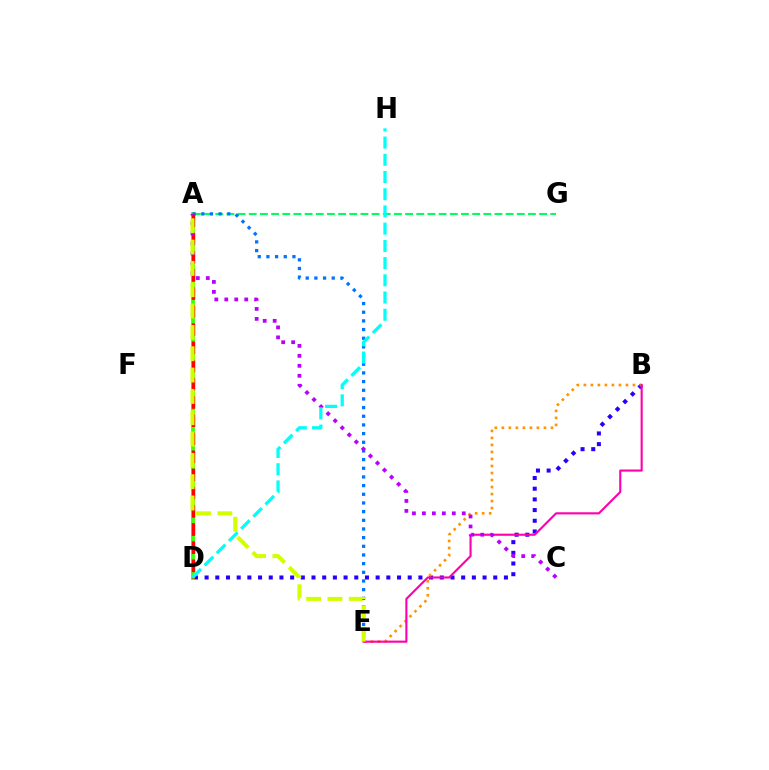{('B', 'D'): [{'color': '#2500ff', 'line_style': 'dotted', 'thickness': 2.9}], ('A', 'G'): [{'color': '#00ff5c', 'line_style': 'dashed', 'thickness': 1.52}], ('A', 'D'): [{'color': '#3dff00', 'line_style': 'solid', 'thickness': 2.72}, {'color': '#ff0000', 'line_style': 'dashed', 'thickness': 2.47}], ('A', 'E'): [{'color': '#0074ff', 'line_style': 'dotted', 'thickness': 2.36}, {'color': '#d1ff00', 'line_style': 'dashed', 'thickness': 2.9}], ('B', 'E'): [{'color': '#ff9400', 'line_style': 'dotted', 'thickness': 1.91}, {'color': '#ff00ac', 'line_style': 'solid', 'thickness': 1.53}], ('A', 'C'): [{'color': '#b900ff', 'line_style': 'dotted', 'thickness': 2.71}], ('D', 'H'): [{'color': '#00fff6', 'line_style': 'dashed', 'thickness': 2.34}]}